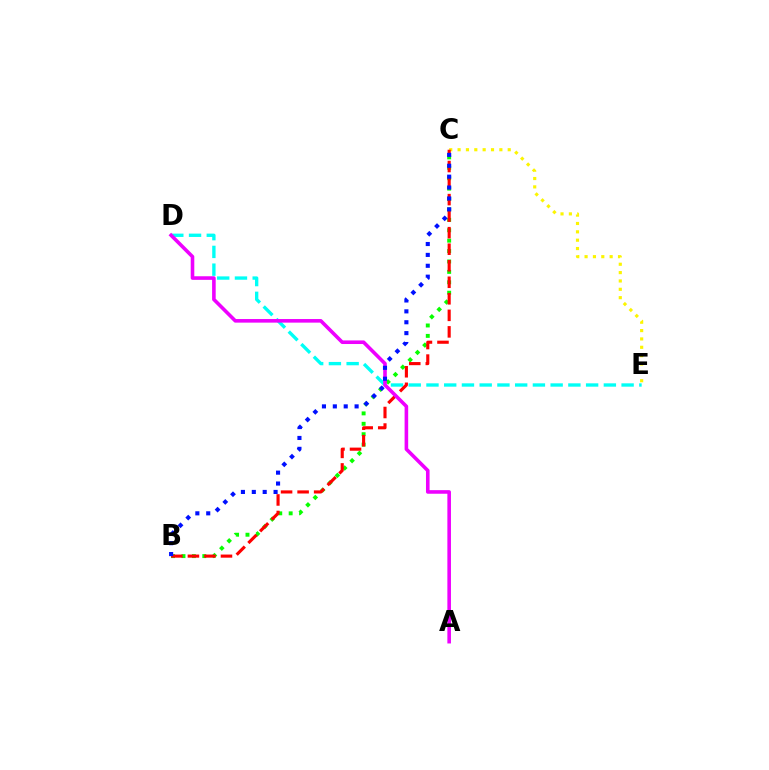{('C', 'E'): [{'color': '#fcf500', 'line_style': 'dotted', 'thickness': 2.27}], ('B', 'C'): [{'color': '#08ff00', 'line_style': 'dotted', 'thickness': 2.83}, {'color': '#ff0000', 'line_style': 'dashed', 'thickness': 2.25}, {'color': '#0010ff', 'line_style': 'dotted', 'thickness': 2.96}], ('D', 'E'): [{'color': '#00fff6', 'line_style': 'dashed', 'thickness': 2.41}], ('A', 'D'): [{'color': '#ee00ff', 'line_style': 'solid', 'thickness': 2.59}]}